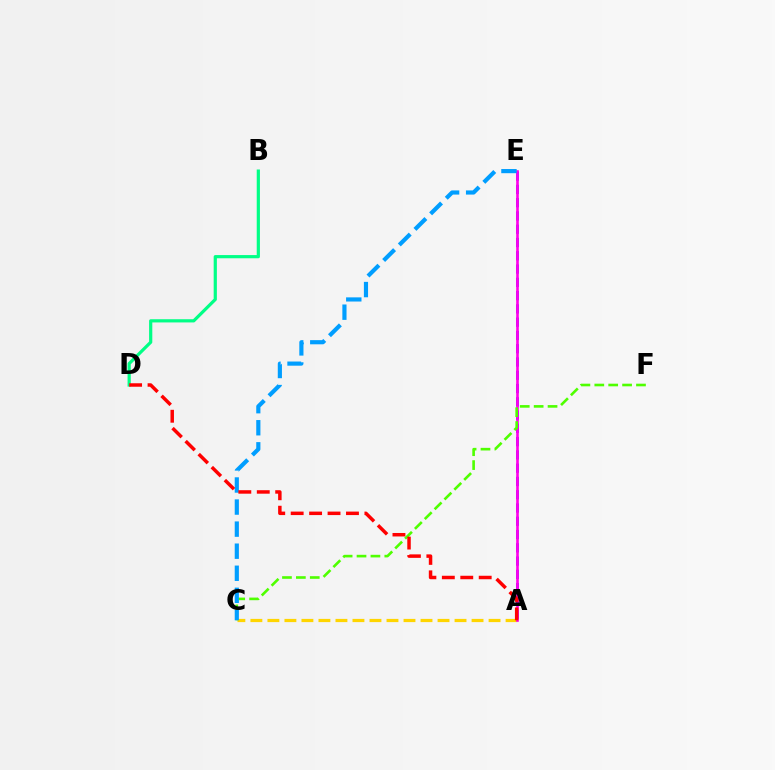{('A', 'E'): [{'color': '#3700ff', 'line_style': 'dashed', 'thickness': 1.8}, {'color': '#ff00ed', 'line_style': 'solid', 'thickness': 1.89}], ('A', 'C'): [{'color': '#ffd500', 'line_style': 'dashed', 'thickness': 2.31}], ('B', 'D'): [{'color': '#00ff86', 'line_style': 'solid', 'thickness': 2.31}], ('C', 'F'): [{'color': '#4fff00', 'line_style': 'dashed', 'thickness': 1.89}], ('C', 'E'): [{'color': '#009eff', 'line_style': 'dashed', 'thickness': 3.0}], ('A', 'D'): [{'color': '#ff0000', 'line_style': 'dashed', 'thickness': 2.5}]}